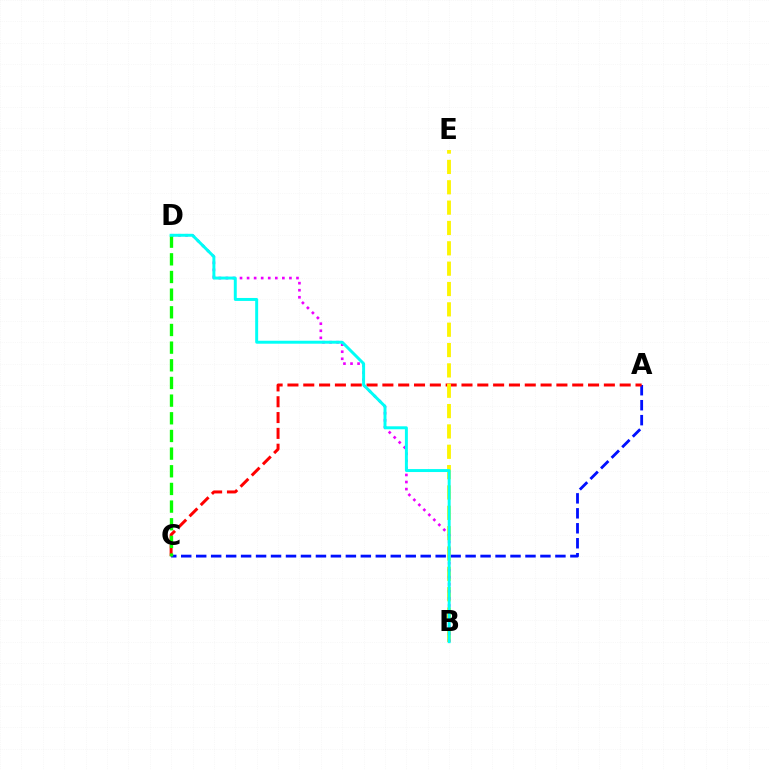{('A', 'C'): [{'color': '#0010ff', 'line_style': 'dashed', 'thickness': 2.03}, {'color': '#ff0000', 'line_style': 'dashed', 'thickness': 2.15}], ('B', 'E'): [{'color': '#fcf500', 'line_style': 'dashed', 'thickness': 2.76}], ('B', 'D'): [{'color': '#ee00ff', 'line_style': 'dotted', 'thickness': 1.92}, {'color': '#00fff6', 'line_style': 'solid', 'thickness': 2.13}], ('C', 'D'): [{'color': '#08ff00', 'line_style': 'dashed', 'thickness': 2.4}]}